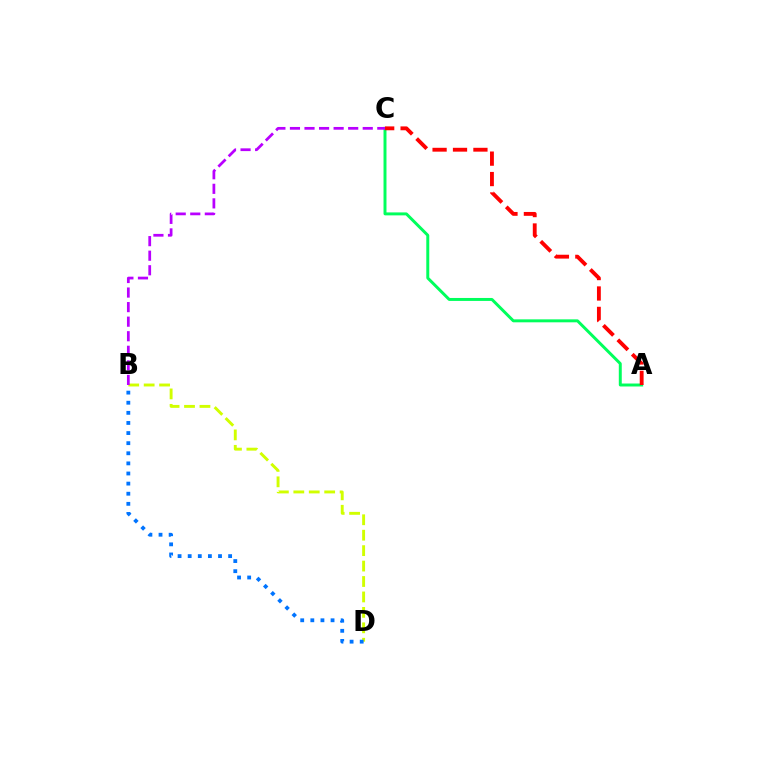{('A', 'C'): [{'color': '#00ff5c', 'line_style': 'solid', 'thickness': 2.13}, {'color': '#ff0000', 'line_style': 'dashed', 'thickness': 2.77}], ('B', 'D'): [{'color': '#d1ff00', 'line_style': 'dashed', 'thickness': 2.1}, {'color': '#0074ff', 'line_style': 'dotted', 'thickness': 2.75}], ('B', 'C'): [{'color': '#b900ff', 'line_style': 'dashed', 'thickness': 1.98}]}